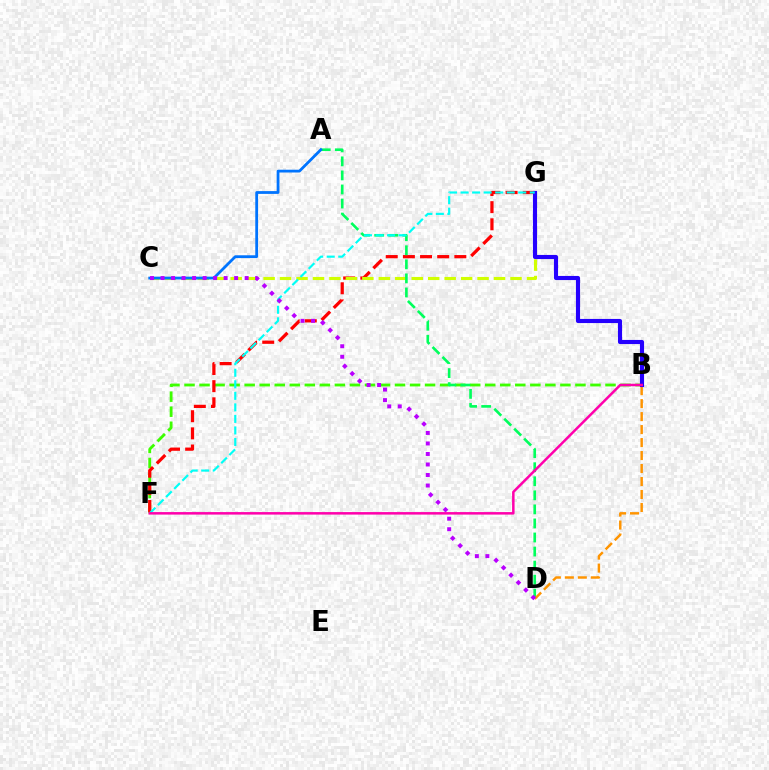{('B', 'F'): [{'color': '#3dff00', 'line_style': 'dashed', 'thickness': 2.04}, {'color': '#ff00ac', 'line_style': 'solid', 'thickness': 1.8}], ('F', 'G'): [{'color': '#ff0000', 'line_style': 'dashed', 'thickness': 2.33}, {'color': '#00fff6', 'line_style': 'dashed', 'thickness': 1.57}], ('C', 'G'): [{'color': '#d1ff00', 'line_style': 'dashed', 'thickness': 2.24}], ('A', 'D'): [{'color': '#00ff5c', 'line_style': 'dashed', 'thickness': 1.91}], ('A', 'C'): [{'color': '#0074ff', 'line_style': 'solid', 'thickness': 2.01}], ('B', 'D'): [{'color': '#ff9400', 'line_style': 'dashed', 'thickness': 1.76}], ('B', 'G'): [{'color': '#2500ff', 'line_style': 'solid', 'thickness': 2.97}], ('C', 'D'): [{'color': '#b900ff', 'line_style': 'dotted', 'thickness': 2.86}]}